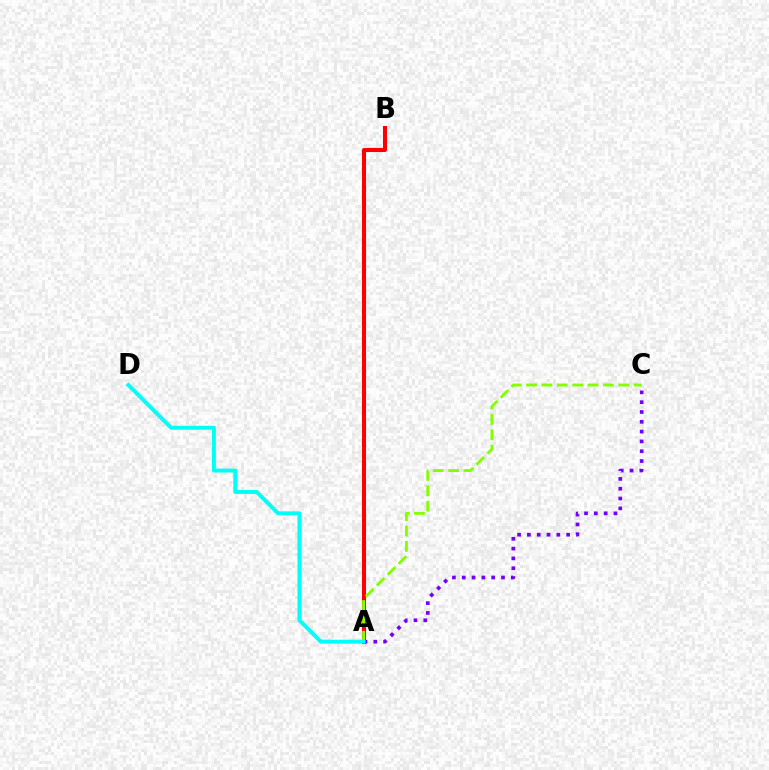{('A', 'B'): [{'color': '#ff0000', 'line_style': 'solid', 'thickness': 2.9}], ('A', 'C'): [{'color': '#7200ff', 'line_style': 'dotted', 'thickness': 2.67}, {'color': '#84ff00', 'line_style': 'dashed', 'thickness': 2.09}], ('A', 'D'): [{'color': '#00fff6', 'line_style': 'solid', 'thickness': 2.83}]}